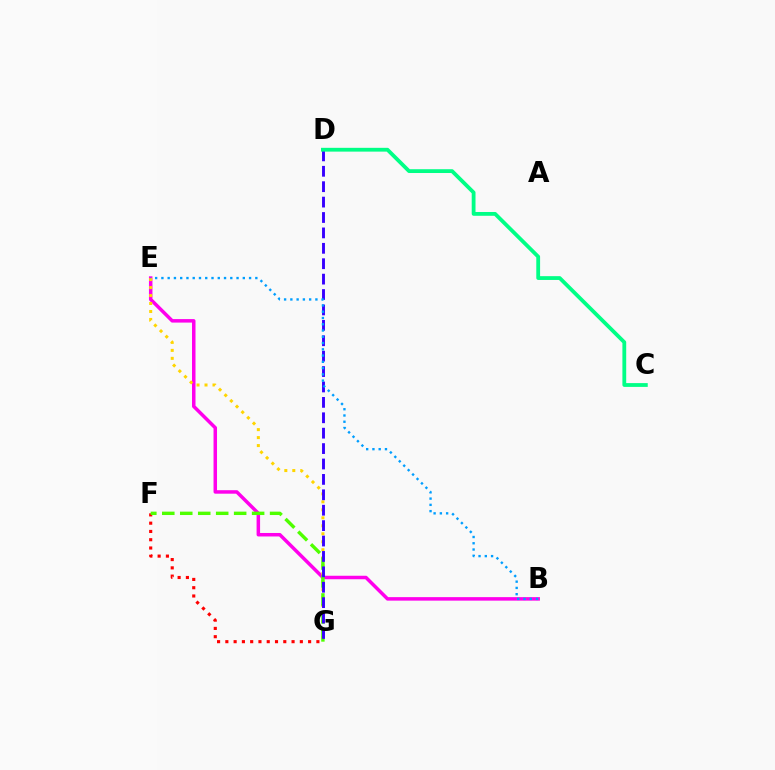{('F', 'G'): [{'color': '#ff0000', 'line_style': 'dotted', 'thickness': 2.25}, {'color': '#4fff00', 'line_style': 'dashed', 'thickness': 2.44}], ('B', 'E'): [{'color': '#ff00ed', 'line_style': 'solid', 'thickness': 2.52}, {'color': '#009eff', 'line_style': 'dotted', 'thickness': 1.7}], ('E', 'G'): [{'color': '#ffd500', 'line_style': 'dotted', 'thickness': 2.17}], ('D', 'G'): [{'color': '#3700ff', 'line_style': 'dashed', 'thickness': 2.09}], ('C', 'D'): [{'color': '#00ff86', 'line_style': 'solid', 'thickness': 2.73}]}